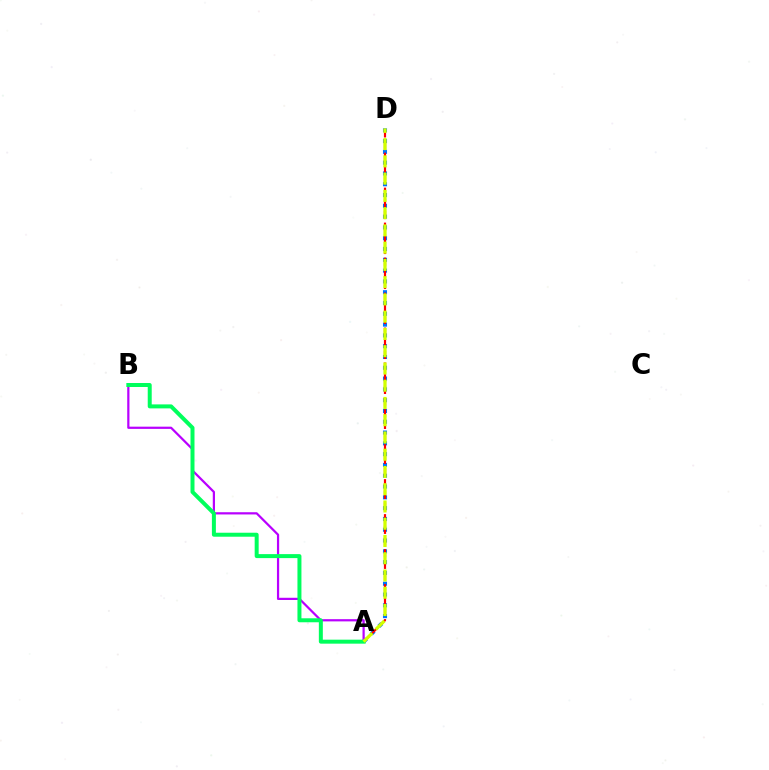{('A', 'D'): [{'color': '#0074ff', 'line_style': 'dotted', 'thickness': 2.93}, {'color': '#ff0000', 'line_style': 'dashed', 'thickness': 1.58}, {'color': '#d1ff00', 'line_style': 'dashed', 'thickness': 2.34}], ('A', 'B'): [{'color': '#b900ff', 'line_style': 'solid', 'thickness': 1.6}, {'color': '#00ff5c', 'line_style': 'solid', 'thickness': 2.87}]}